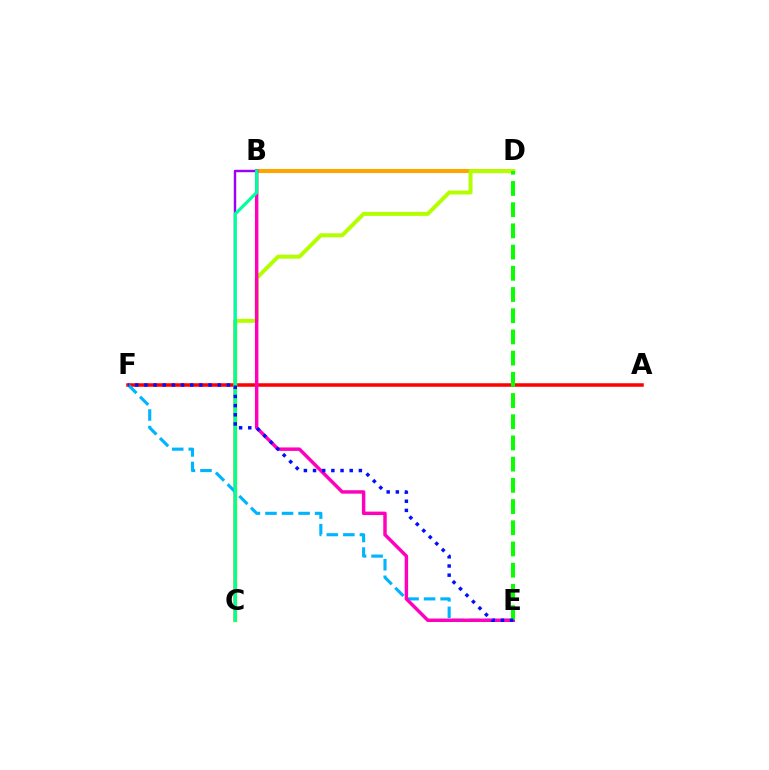{('A', 'F'): [{'color': '#ff0000', 'line_style': 'solid', 'thickness': 2.53}], ('B', 'D'): [{'color': '#ffa500', 'line_style': 'solid', 'thickness': 2.94}], ('C', 'D'): [{'color': '#b3ff00', 'line_style': 'solid', 'thickness': 2.86}], ('B', 'C'): [{'color': '#9b00ff', 'line_style': 'solid', 'thickness': 1.75}, {'color': '#00ff9d', 'line_style': 'solid', 'thickness': 2.28}], ('E', 'F'): [{'color': '#00b5ff', 'line_style': 'dashed', 'thickness': 2.25}, {'color': '#0010ff', 'line_style': 'dotted', 'thickness': 2.49}], ('B', 'E'): [{'color': '#ff00bd', 'line_style': 'solid', 'thickness': 2.48}], ('D', 'E'): [{'color': '#08ff00', 'line_style': 'dashed', 'thickness': 2.88}]}